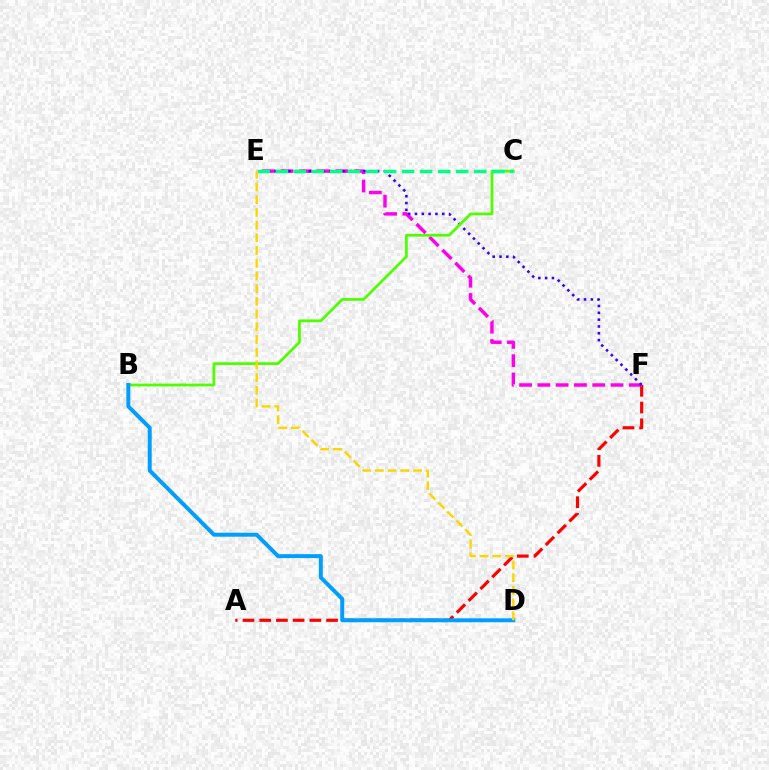{('A', 'F'): [{'color': '#ff0000', 'line_style': 'dashed', 'thickness': 2.27}], ('E', 'F'): [{'color': '#ff00ed', 'line_style': 'dashed', 'thickness': 2.48}, {'color': '#3700ff', 'line_style': 'dotted', 'thickness': 1.85}], ('B', 'C'): [{'color': '#4fff00', 'line_style': 'solid', 'thickness': 1.98}], ('B', 'D'): [{'color': '#009eff', 'line_style': 'solid', 'thickness': 2.84}], ('C', 'E'): [{'color': '#00ff86', 'line_style': 'dashed', 'thickness': 2.45}], ('D', 'E'): [{'color': '#ffd500', 'line_style': 'dashed', 'thickness': 1.73}]}